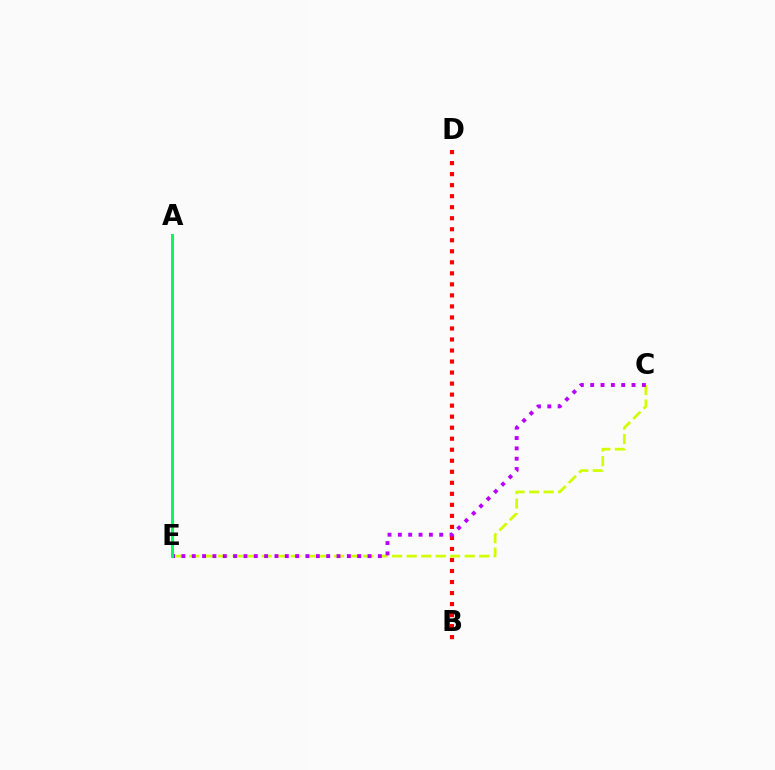{('B', 'D'): [{'color': '#ff0000', 'line_style': 'dotted', 'thickness': 3.0}], ('A', 'E'): [{'color': '#0074ff', 'line_style': 'solid', 'thickness': 1.86}, {'color': '#00ff5c', 'line_style': 'solid', 'thickness': 2.03}], ('C', 'E'): [{'color': '#d1ff00', 'line_style': 'dashed', 'thickness': 1.97}, {'color': '#b900ff', 'line_style': 'dotted', 'thickness': 2.81}]}